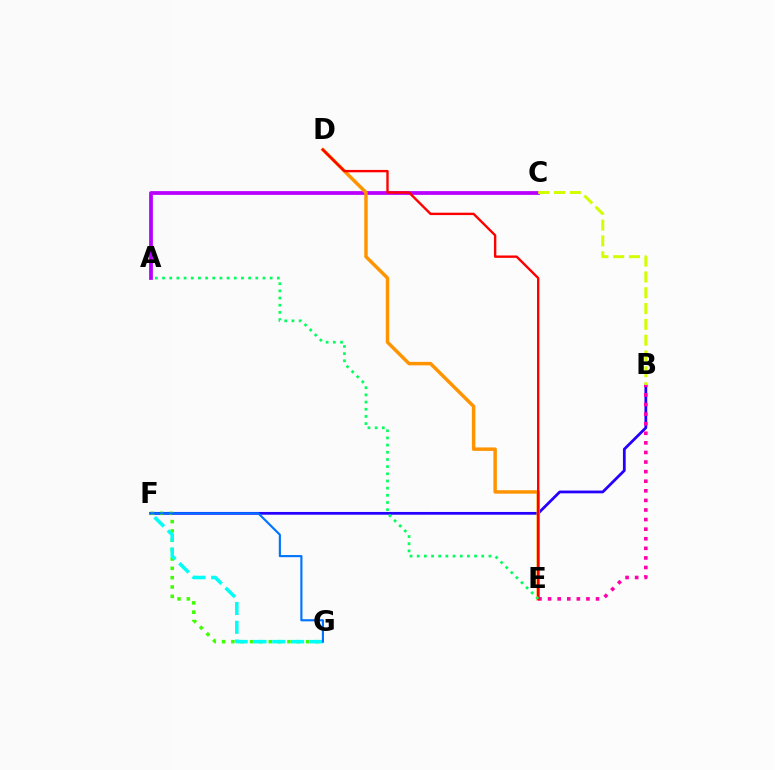{('B', 'F'): [{'color': '#2500ff', 'line_style': 'solid', 'thickness': 1.99}], ('A', 'C'): [{'color': '#b900ff', 'line_style': 'solid', 'thickness': 2.72}], ('D', 'E'): [{'color': '#ff9400', 'line_style': 'solid', 'thickness': 2.49}, {'color': '#ff0000', 'line_style': 'solid', 'thickness': 1.71}], ('F', 'G'): [{'color': '#3dff00', 'line_style': 'dotted', 'thickness': 2.54}, {'color': '#00fff6', 'line_style': 'dashed', 'thickness': 2.55}, {'color': '#0074ff', 'line_style': 'solid', 'thickness': 1.54}], ('B', 'C'): [{'color': '#d1ff00', 'line_style': 'dashed', 'thickness': 2.15}], ('B', 'E'): [{'color': '#ff00ac', 'line_style': 'dotted', 'thickness': 2.6}], ('A', 'E'): [{'color': '#00ff5c', 'line_style': 'dotted', 'thickness': 1.95}]}